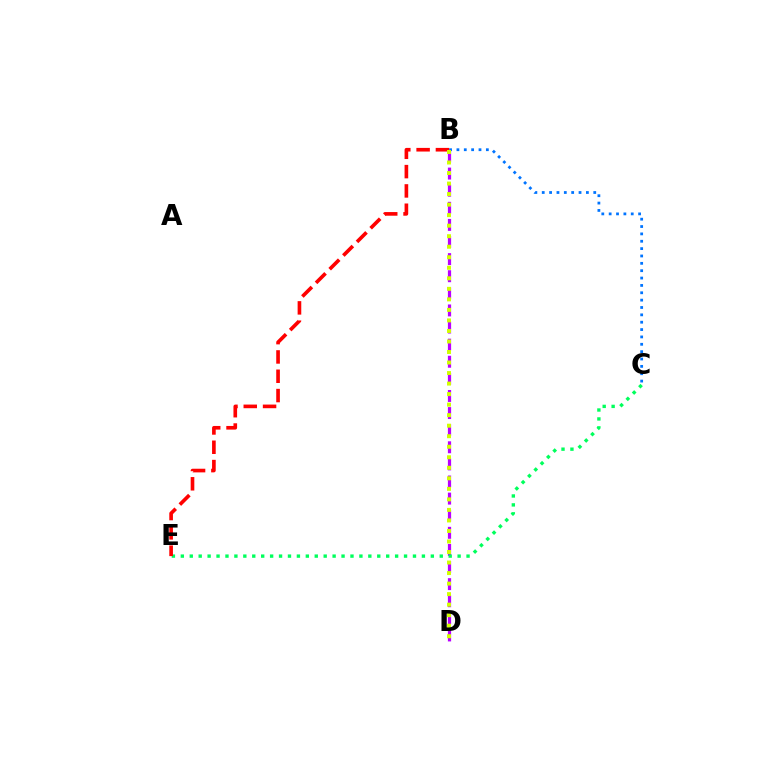{('B', 'C'): [{'color': '#0074ff', 'line_style': 'dotted', 'thickness': 2.0}], ('B', 'D'): [{'color': '#b900ff', 'line_style': 'dashed', 'thickness': 2.32}, {'color': '#d1ff00', 'line_style': 'dotted', 'thickness': 2.86}], ('C', 'E'): [{'color': '#00ff5c', 'line_style': 'dotted', 'thickness': 2.43}], ('B', 'E'): [{'color': '#ff0000', 'line_style': 'dashed', 'thickness': 2.62}]}